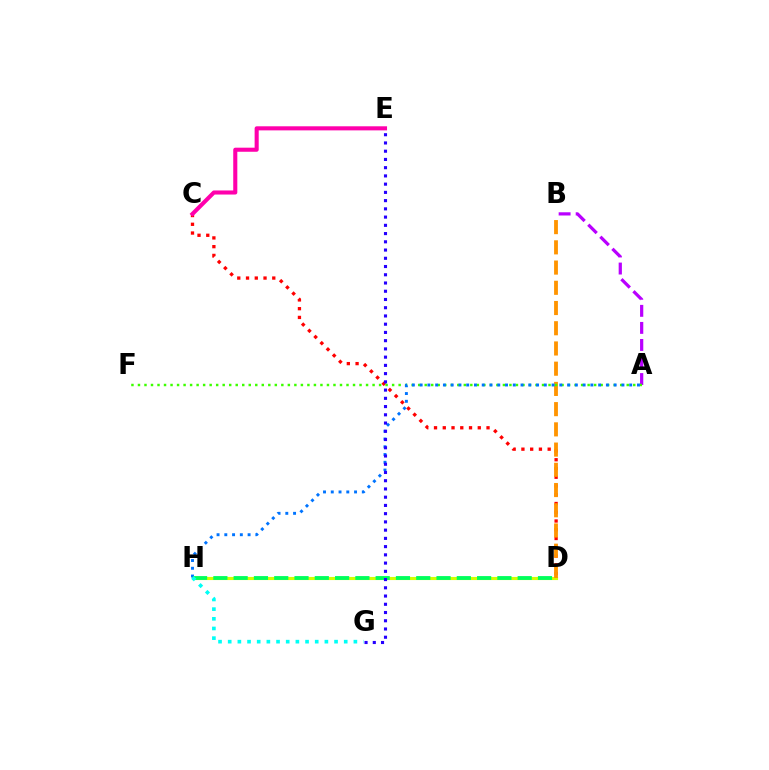{('D', 'H'): [{'color': '#d1ff00', 'line_style': 'solid', 'thickness': 2.25}, {'color': '#00ff5c', 'line_style': 'dashed', 'thickness': 2.76}], ('C', 'D'): [{'color': '#ff0000', 'line_style': 'dotted', 'thickness': 2.38}], ('B', 'D'): [{'color': '#ff9400', 'line_style': 'dashed', 'thickness': 2.75}], ('C', 'E'): [{'color': '#ff00ac', 'line_style': 'solid', 'thickness': 2.94}], ('A', 'B'): [{'color': '#b900ff', 'line_style': 'dashed', 'thickness': 2.32}], ('A', 'F'): [{'color': '#3dff00', 'line_style': 'dotted', 'thickness': 1.77}], ('A', 'H'): [{'color': '#0074ff', 'line_style': 'dotted', 'thickness': 2.11}], ('G', 'H'): [{'color': '#00fff6', 'line_style': 'dotted', 'thickness': 2.63}], ('E', 'G'): [{'color': '#2500ff', 'line_style': 'dotted', 'thickness': 2.24}]}